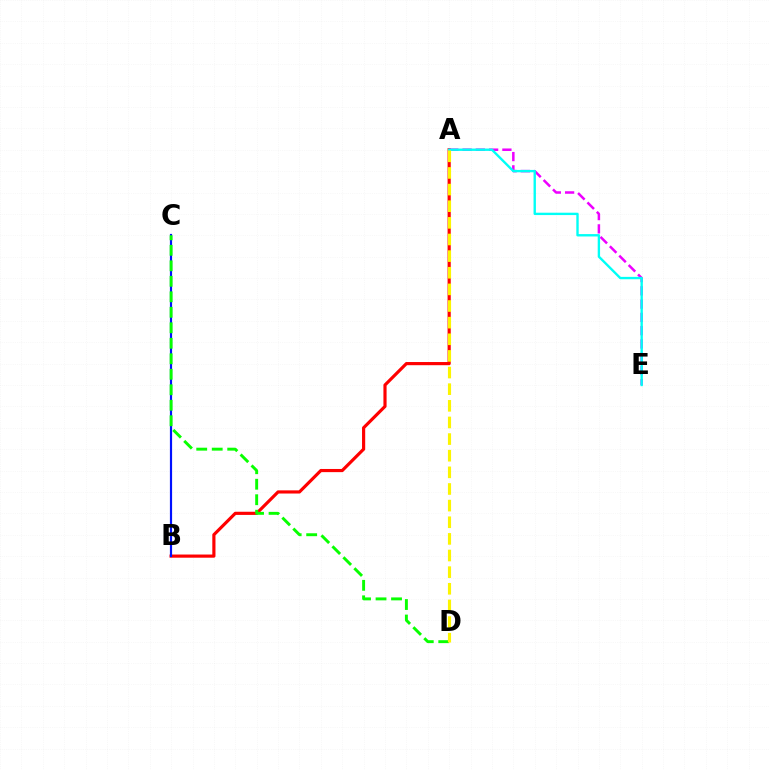{('A', 'B'): [{'color': '#ff0000', 'line_style': 'solid', 'thickness': 2.28}], ('A', 'E'): [{'color': '#ee00ff', 'line_style': 'dashed', 'thickness': 1.8}, {'color': '#00fff6', 'line_style': 'solid', 'thickness': 1.71}], ('B', 'C'): [{'color': '#0010ff', 'line_style': 'solid', 'thickness': 1.57}], ('C', 'D'): [{'color': '#08ff00', 'line_style': 'dashed', 'thickness': 2.11}], ('A', 'D'): [{'color': '#fcf500', 'line_style': 'dashed', 'thickness': 2.26}]}